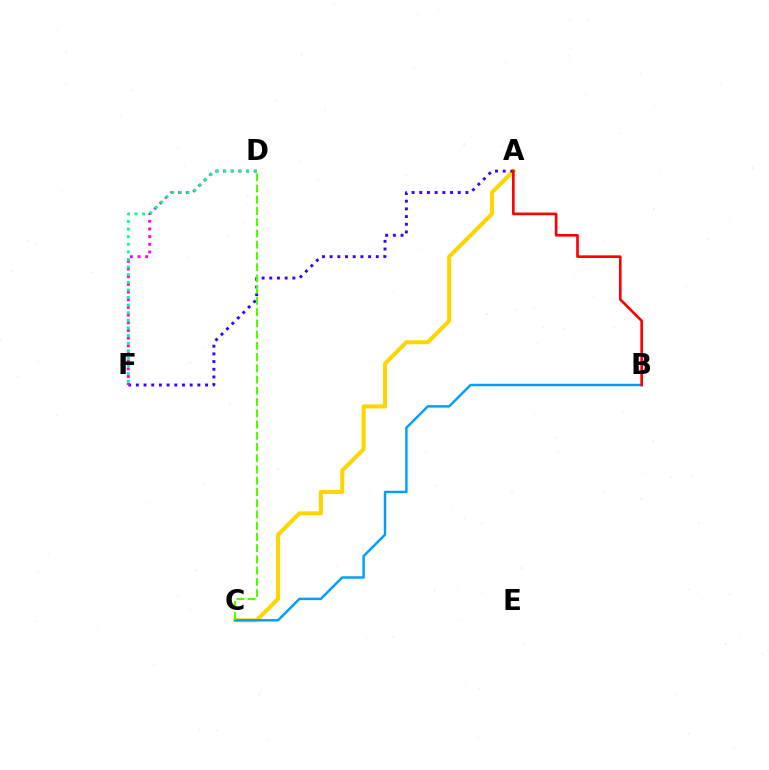{('A', 'C'): [{'color': '#ffd500', 'line_style': 'solid', 'thickness': 2.91}], ('A', 'F'): [{'color': '#3700ff', 'line_style': 'dotted', 'thickness': 2.09}], ('D', 'F'): [{'color': '#ff00ed', 'line_style': 'dotted', 'thickness': 2.09}, {'color': '#00ff86', 'line_style': 'dotted', 'thickness': 2.07}], ('B', 'C'): [{'color': '#009eff', 'line_style': 'solid', 'thickness': 1.76}], ('A', 'B'): [{'color': '#ff0000', 'line_style': 'solid', 'thickness': 1.9}], ('C', 'D'): [{'color': '#4fff00', 'line_style': 'dashed', 'thickness': 1.53}]}